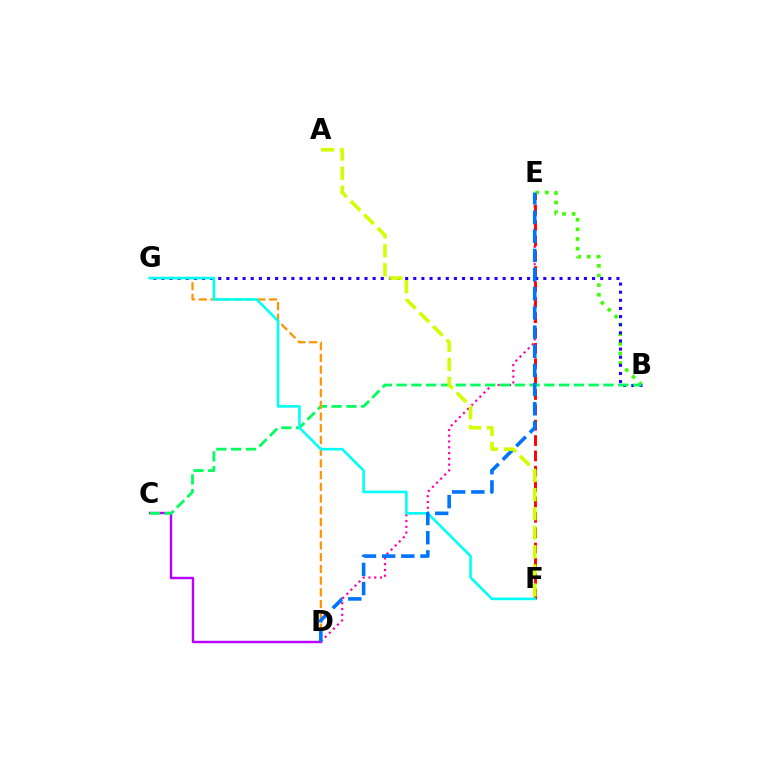{('D', 'E'): [{'color': '#ff00ac', 'line_style': 'dotted', 'thickness': 1.57}, {'color': '#0074ff', 'line_style': 'dashed', 'thickness': 2.6}], ('E', 'F'): [{'color': '#ff0000', 'line_style': 'dashed', 'thickness': 2.09}], ('B', 'E'): [{'color': '#3dff00', 'line_style': 'dotted', 'thickness': 2.62}], ('B', 'G'): [{'color': '#2500ff', 'line_style': 'dotted', 'thickness': 2.21}], ('C', 'D'): [{'color': '#b900ff', 'line_style': 'solid', 'thickness': 1.75}], ('B', 'C'): [{'color': '#00ff5c', 'line_style': 'dashed', 'thickness': 2.01}], ('D', 'G'): [{'color': '#ff9400', 'line_style': 'dashed', 'thickness': 1.59}], ('F', 'G'): [{'color': '#00fff6', 'line_style': 'solid', 'thickness': 1.87}], ('A', 'F'): [{'color': '#d1ff00', 'line_style': 'dashed', 'thickness': 2.59}]}